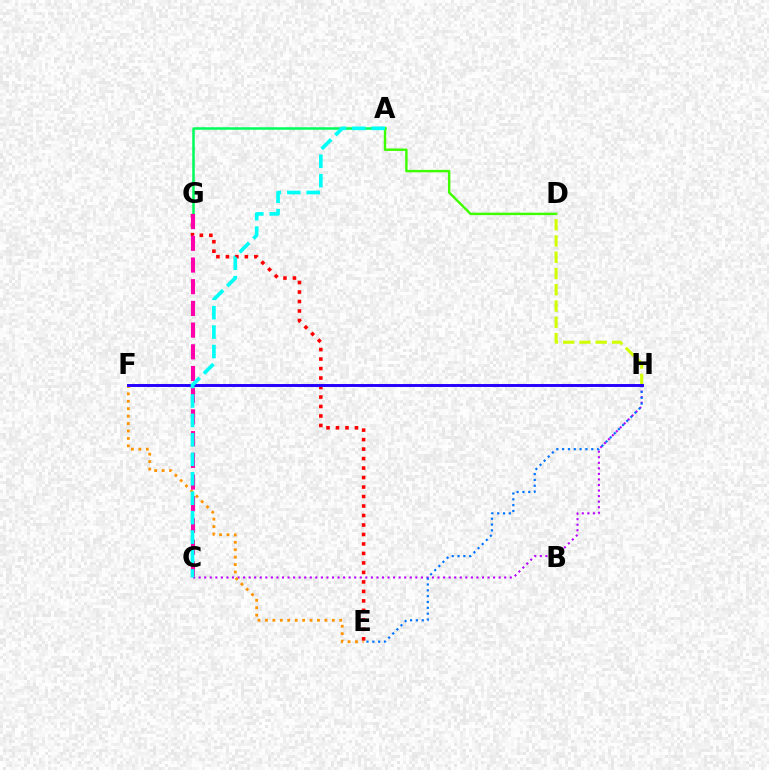{('A', 'G'): [{'color': '#00ff5c', 'line_style': 'solid', 'thickness': 1.82}], ('C', 'H'): [{'color': '#b900ff', 'line_style': 'dotted', 'thickness': 1.51}], ('A', 'D'): [{'color': '#3dff00', 'line_style': 'solid', 'thickness': 1.74}], ('E', 'F'): [{'color': '#ff9400', 'line_style': 'dotted', 'thickness': 2.02}], ('E', 'G'): [{'color': '#ff0000', 'line_style': 'dotted', 'thickness': 2.58}], ('C', 'G'): [{'color': '#ff00ac', 'line_style': 'dashed', 'thickness': 2.95}], ('E', 'H'): [{'color': '#0074ff', 'line_style': 'dotted', 'thickness': 1.58}], ('D', 'H'): [{'color': '#d1ff00', 'line_style': 'dashed', 'thickness': 2.21}], ('F', 'H'): [{'color': '#2500ff', 'line_style': 'solid', 'thickness': 2.11}], ('A', 'C'): [{'color': '#00fff6', 'line_style': 'dashed', 'thickness': 2.64}]}